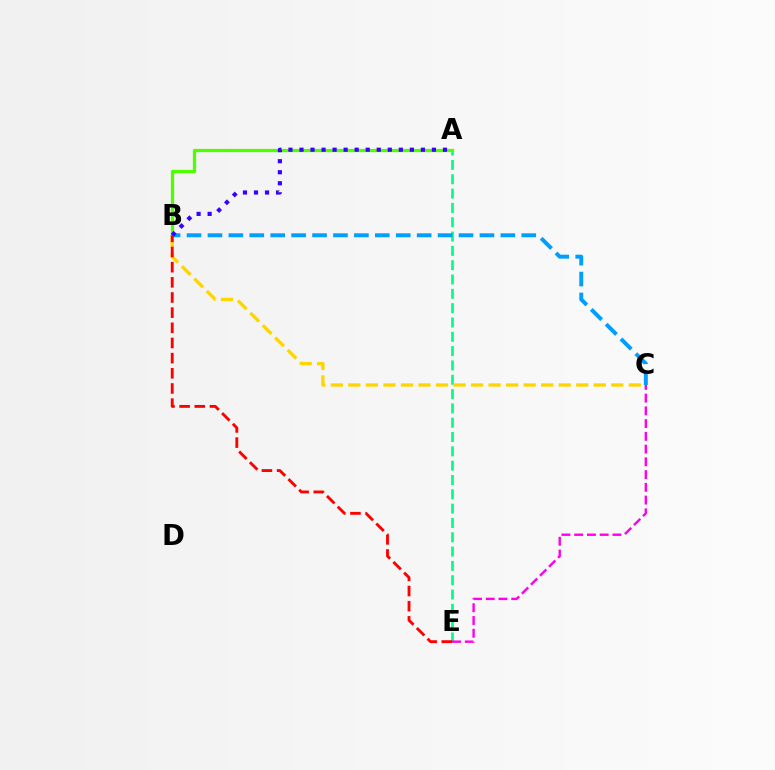{('A', 'E'): [{'color': '#00ff86', 'line_style': 'dashed', 'thickness': 1.95}], ('C', 'E'): [{'color': '#ff00ed', 'line_style': 'dashed', 'thickness': 1.73}], ('B', 'C'): [{'color': '#ffd500', 'line_style': 'dashed', 'thickness': 2.38}, {'color': '#009eff', 'line_style': 'dashed', 'thickness': 2.84}], ('A', 'B'): [{'color': '#4fff00', 'line_style': 'solid', 'thickness': 2.35}, {'color': '#3700ff', 'line_style': 'dotted', 'thickness': 3.0}], ('B', 'E'): [{'color': '#ff0000', 'line_style': 'dashed', 'thickness': 2.06}]}